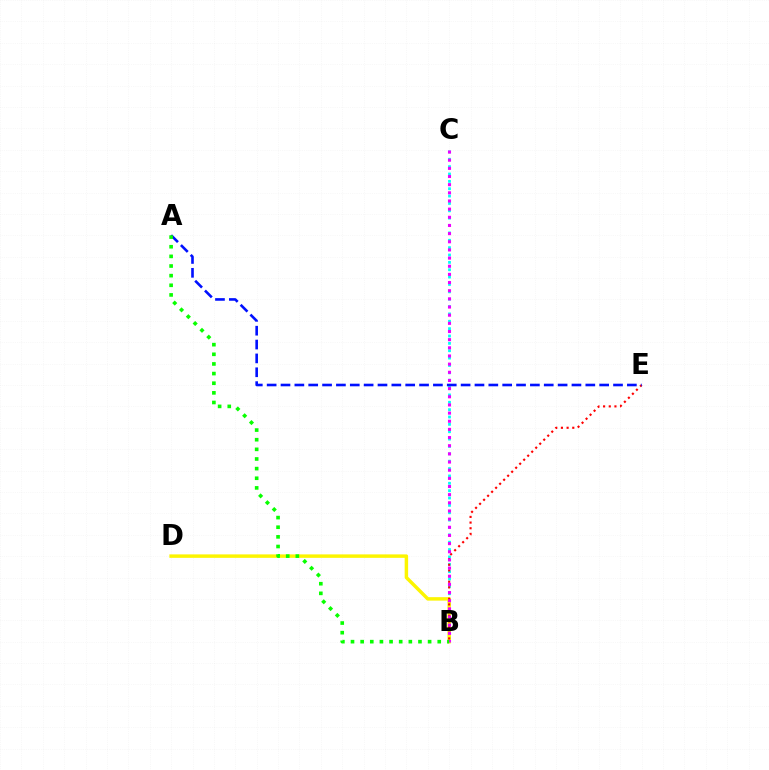{('B', 'C'): [{'color': '#00fff6', 'line_style': 'dotted', 'thickness': 2.0}, {'color': '#ee00ff', 'line_style': 'dotted', 'thickness': 2.22}], ('B', 'D'): [{'color': '#fcf500', 'line_style': 'solid', 'thickness': 2.49}], ('B', 'E'): [{'color': '#ff0000', 'line_style': 'dotted', 'thickness': 1.54}], ('A', 'E'): [{'color': '#0010ff', 'line_style': 'dashed', 'thickness': 1.88}], ('A', 'B'): [{'color': '#08ff00', 'line_style': 'dotted', 'thickness': 2.62}]}